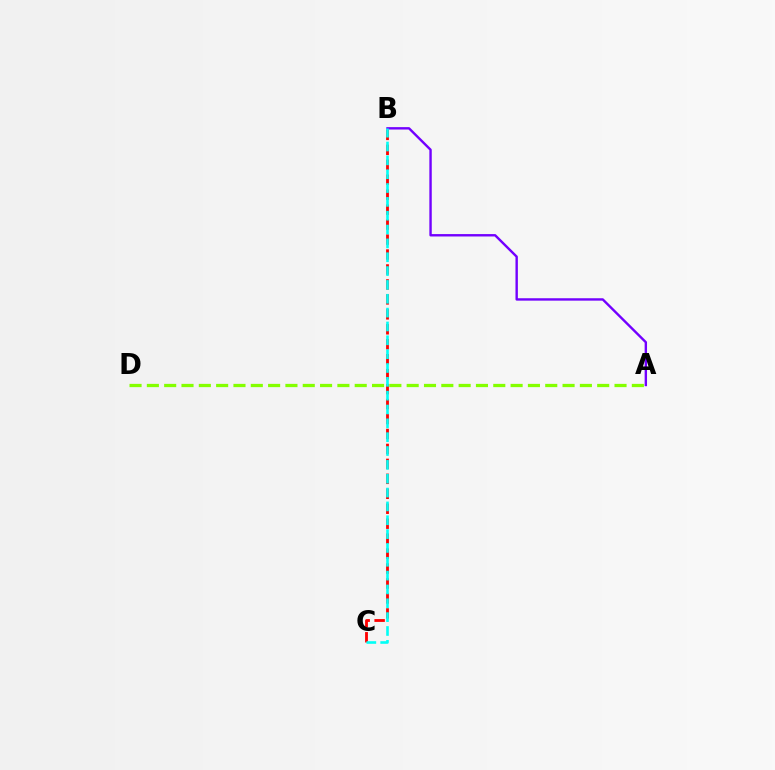{('B', 'C'): [{'color': '#ff0000', 'line_style': 'dashed', 'thickness': 2.03}, {'color': '#00fff6', 'line_style': 'dashed', 'thickness': 1.88}], ('A', 'D'): [{'color': '#84ff00', 'line_style': 'dashed', 'thickness': 2.35}], ('A', 'B'): [{'color': '#7200ff', 'line_style': 'solid', 'thickness': 1.73}]}